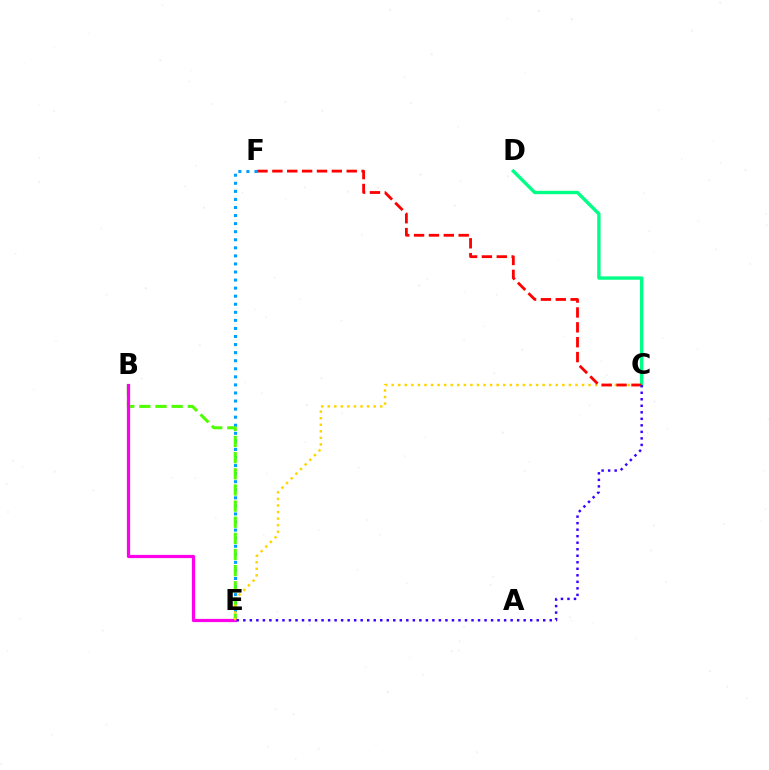{('E', 'F'): [{'color': '#009eff', 'line_style': 'dotted', 'thickness': 2.19}], ('C', 'D'): [{'color': '#00ff86', 'line_style': 'solid', 'thickness': 2.42}], ('B', 'E'): [{'color': '#4fff00', 'line_style': 'dashed', 'thickness': 2.19}, {'color': '#ff00ed', 'line_style': 'solid', 'thickness': 2.31}], ('C', 'E'): [{'color': '#ffd500', 'line_style': 'dotted', 'thickness': 1.78}, {'color': '#3700ff', 'line_style': 'dotted', 'thickness': 1.77}], ('C', 'F'): [{'color': '#ff0000', 'line_style': 'dashed', 'thickness': 2.02}]}